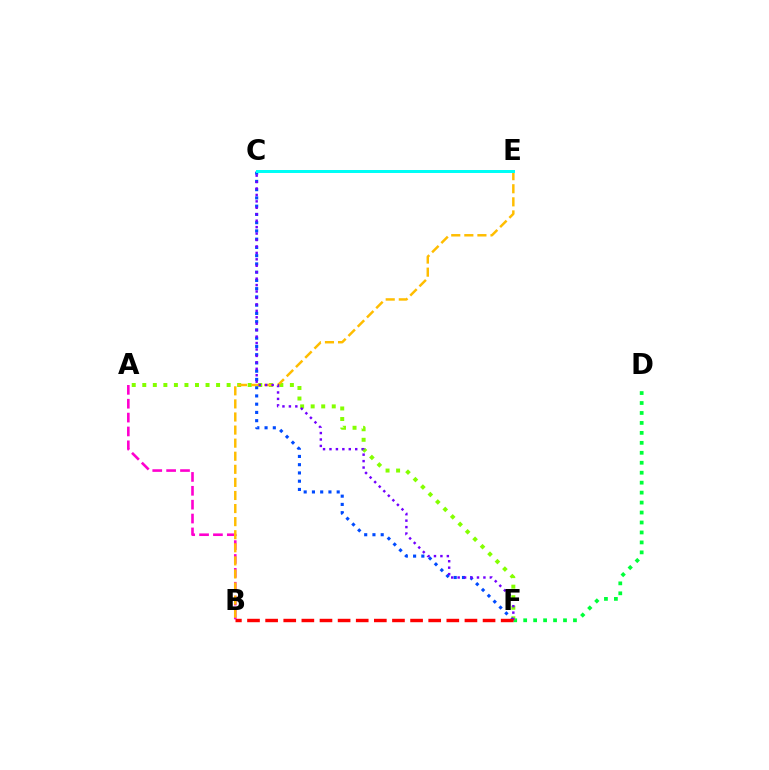{('D', 'F'): [{'color': '#00ff39', 'line_style': 'dotted', 'thickness': 2.71}], ('A', 'F'): [{'color': '#84ff00', 'line_style': 'dotted', 'thickness': 2.86}], ('A', 'B'): [{'color': '#ff00cf', 'line_style': 'dashed', 'thickness': 1.88}], ('C', 'F'): [{'color': '#004bff', 'line_style': 'dotted', 'thickness': 2.24}, {'color': '#7200ff', 'line_style': 'dotted', 'thickness': 1.75}], ('B', 'E'): [{'color': '#ffbd00', 'line_style': 'dashed', 'thickness': 1.78}], ('C', 'E'): [{'color': '#00fff6', 'line_style': 'solid', 'thickness': 2.15}], ('B', 'F'): [{'color': '#ff0000', 'line_style': 'dashed', 'thickness': 2.46}]}